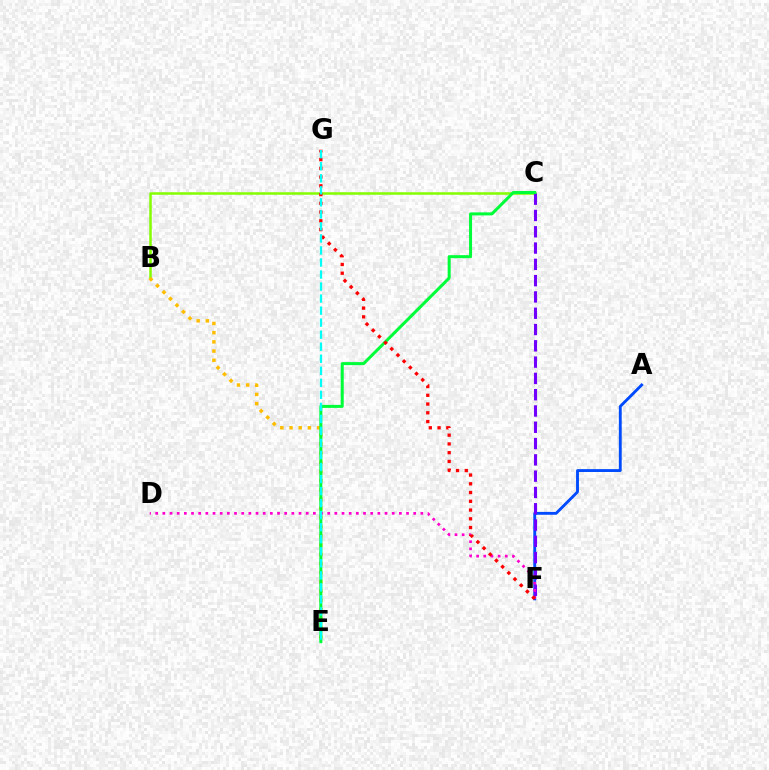{('B', 'C'): [{'color': '#84ff00', 'line_style': 'solid', 'thickness': 1.81}], ('A', 'F'): [{'color': '#004bff', 'line_style': 'solid', 'thickness': 2.07}], ('B', 'E'): [{'color': '#ffbd00', 'line_style': 'dotted', 'thickness': 2.5}], ('C', 'F'): [{'color': '#7200ff', 'line_style': 'dashed', 'thickness': 2.21}], ('C', 'E'): [{'color': '#00ff39', 'line_style': 'solid', 'thickness': 2.17}], ('D', 'F'): [{'color': '#ff00cf', 'line_style': 'dotted', 'thickness': 1.95}], ('F', 'G'): [{'color': '#ff0000', 'line_style': 'dotted', 'thickness': 2.38}], ('E', 'G'): [{'color': '#00fff6', 'line_style': 'dashed', 'thickness': 1.63}]}